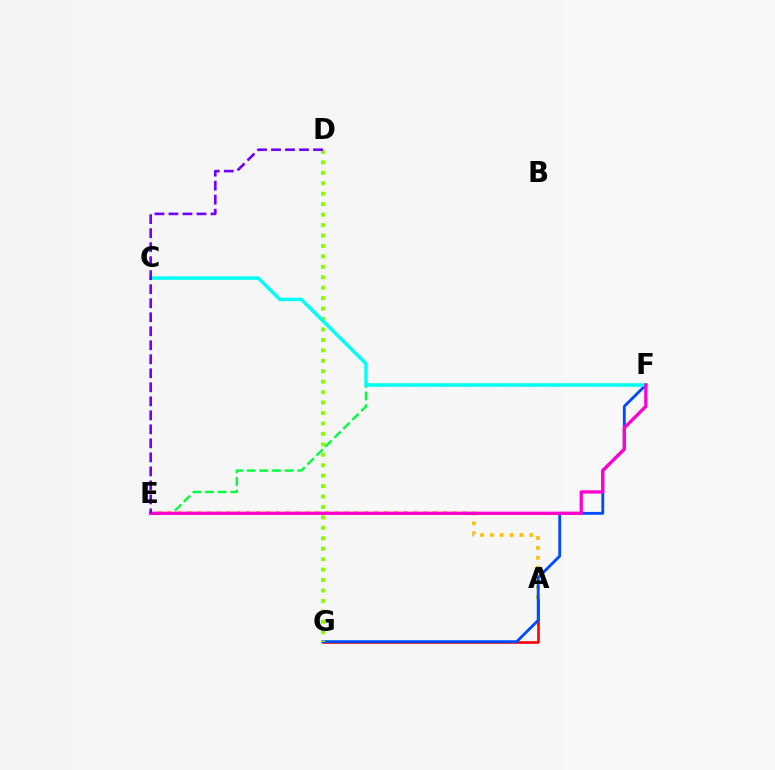{('A', 'G'): [{'color': '#ff0000', 'line_style': 'solid', 'thickness': 1.88}], ('E', 'F'): [{'color': '#00ff39', 'line_style': 'dashed', 'thickness': 1.72}, {'color': '#ff00cf', 'line_style': 'solid', 'thickness': 2.38}], ('A', 'E'): [{'color': '#ffbd00', 'line_style': 'dotted', 'thickness': 2.67}], ('F', 'G'): [{'color': '#004bff', 'line_style': 'solid', 'thickness': 2.05}], ('D', 'G'): [{'color': '#84ff00', 'line_style': 'dotted', 'thickness': 2.84}], ('C', 'F'): [{'color': '#00fff6', 'line_style': 'solid', 'thickness': 2.51}], ('D', 'E'): [{'color': '#7200ff', 'line_style': 'dashed', 'thickness': 1.9}]}